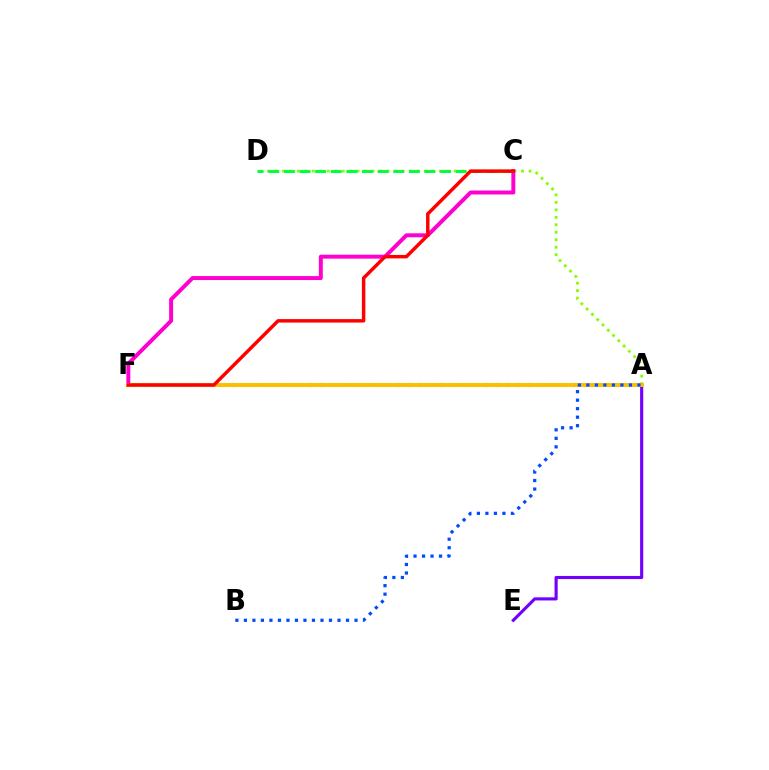{('A', 'E'): [{'color': '#7200ff', 'line_style': 'solid', 'thickness': 2.25}], ('A', 'D'): [{'color': '#84ff00', 'line_style': 'dotted', 'thickness': 2.03}], ('C', 'F'): [{'color': '#ff00cf', 'line_style': 'solid', 'thickness': 2.85}, {'color': '#ff0000', 'line_style': 'solid', 'thickness': 2.49}], ('A', 'F'): [{'color': '#00fff6', 'line_style': 'dotted', 'thickness': 2.98}, {'color': '#ffbd00', 'line_style': 'solid', 'thickness': 2.85}], ('C', 'D'): [{'color': '#00ff39', 'line_style': 'dashed', 'thickness': 2.12}], ('A', 'B'): [{'color': '#004bff', 'line_style': 'dotted', 'thickness': 2.31}]}